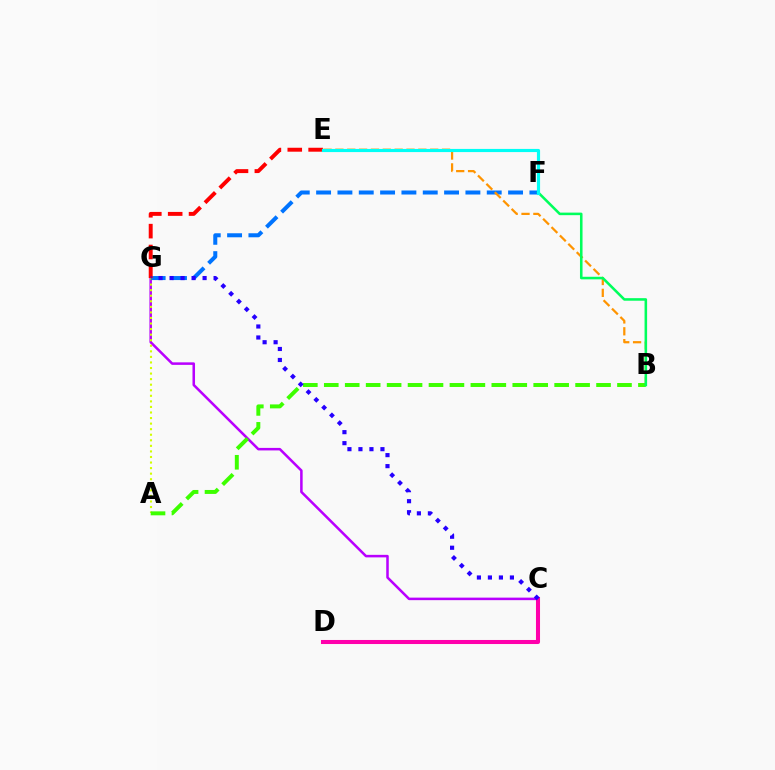{('C', 'G'): [{'color': '#b900ff', 'line_style': 'solid', 'thickness': 1.82}, {'color': '#2500ff', 'line_style': 'dotted', 'thickness': 2.99}], ('F', 'G'): [{'color': '#0074ff', 'line_style': 'dashed', 'thickness': 2.9}], ('A', 'G'): [{'color': '#d1ff00', 'line_style': 'dotted', 'thickness': 1.51}], ('B', 'E'): [{'color': '#ff9400', 'line_style': 'dashed', 'thickness': 1.61}], ('E', 'G'): [{'color': '#ff0000', 'line_style': 'dashed', 'thickness': 2.83}], ('C', 'D'): [{'color': '#ff00ac', 'line_style': 'solid', 'thickness': 2.92}], ('A', 'B'): [{'color': '#3dff00', 'line_style': 'dashed', 'thickness': 2.85}], ('B', 'F'): [{'color': '#00ff5c', 'line_style': 'solid', 'thickness': 1.84}], ('E', 'F'): [{'color': '#00fff6', 'line_style': 'solid', 'thickness': 2.27}]}